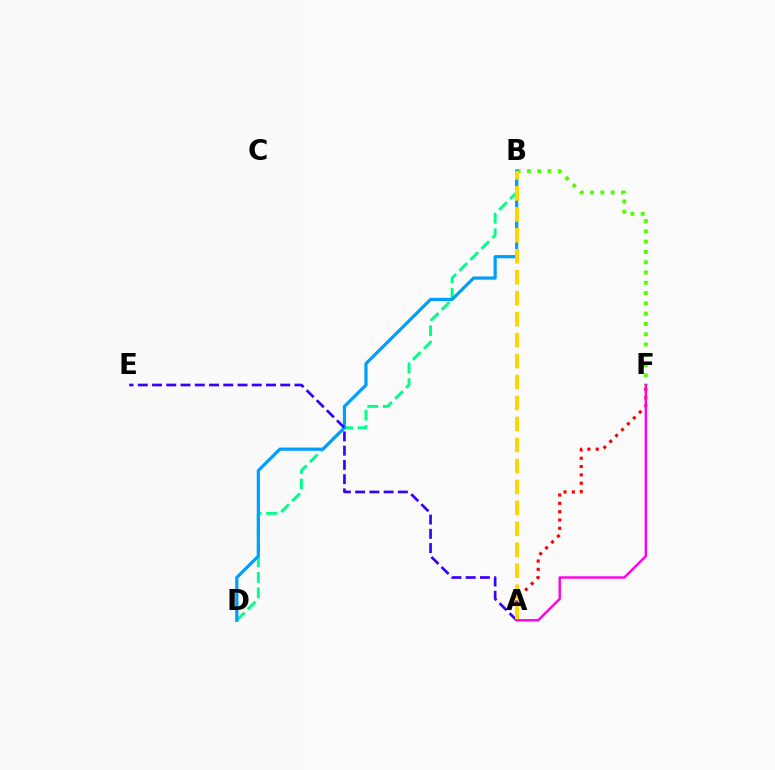{('B', 'D'): [{'color': '#00ff86', 'line_style': 'dashed', 'thickness': 2.1}, {'color': '#009eff', 'line_style': 'solid', 'thickness': 2.3}], ('A', 'F'): [{'color': '#ff0000', 'line_style': 'dotted', 'thickness': 2.26}, {'color': '#ff00ed', 'line_style': 'solid', 'thickness': 1.75}], ('B', 'F'): [{'color': '#4fff00', 'line_style': 'dotted', 'thickness': 2.79}], ('A', 'E'): [{'color': '#3700ff', 'line_style': 'dashed', 'thickness': 1.94}], ('A', 'B'): [{'color': '#ffd500', 'line_style': 'dashed', 'thickness': 2.85}]}